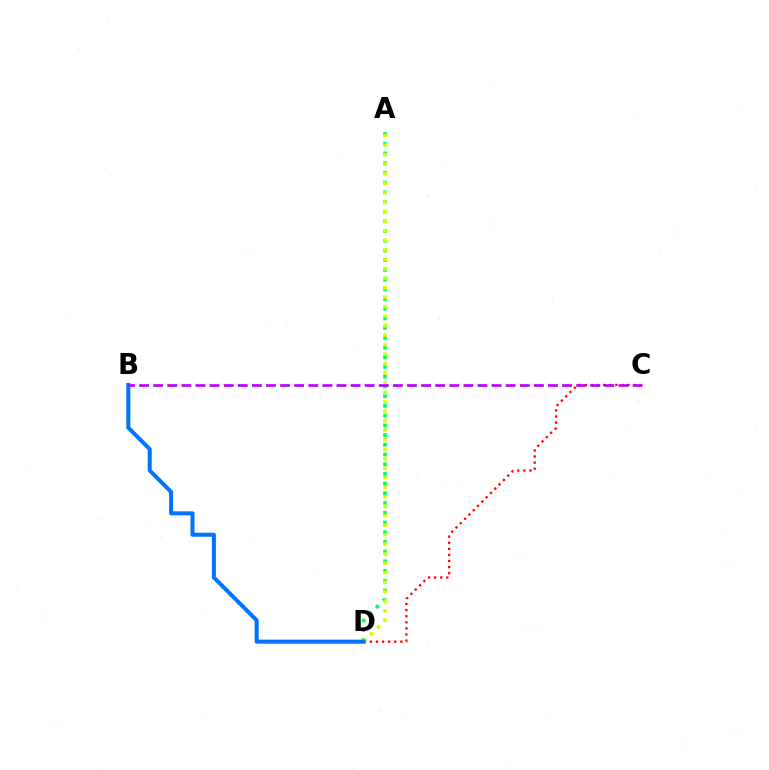{('A', 'D'): [{'color': '#00ff5c', 'line_style': 'dotted', 'thickness': 2.64}, {'color': '#d1ff00', 'line_style': 'dotted', 'thickness': 2.58}], ('C', 'D'): [{'color': '#ff0000', 'line_style': 'dotted', 'thickness': 1.66}], ('B', 'D'): [{'color': '#0074ff', 'line_style': 'solid', 'thickness': 2.89}], ('B', 'C'): [{'color': '#b900ff', 'line_style': 'dashed', 'thickness': 1.92}]}